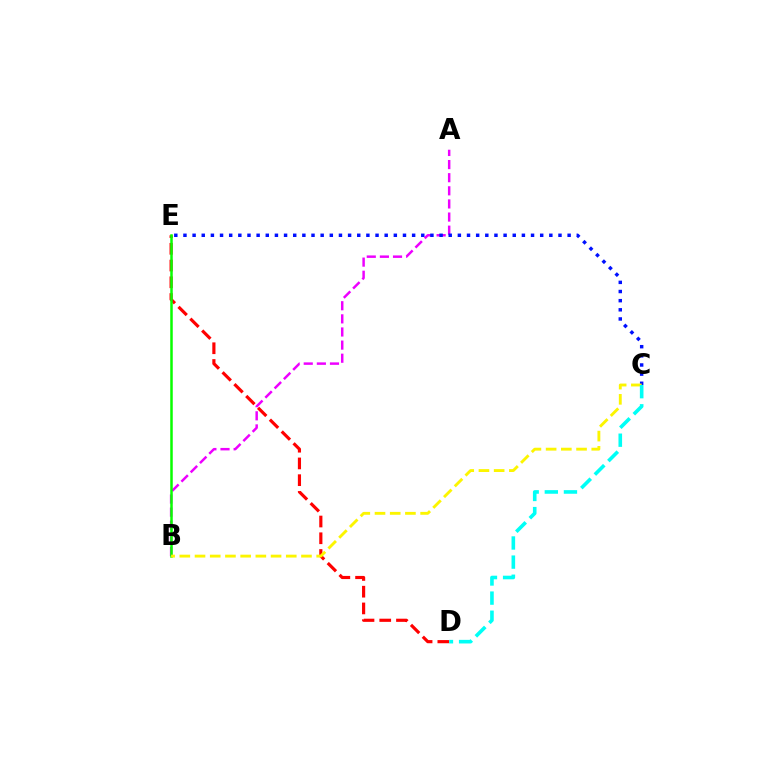{('A', 'B'): [{'color': '#ee00ff', 'line_style': 'dashed', 'thickness': 1.78}], ('D', 'E'): [{'color': '#ff0000', 'line_style': 'dashed', 'thickness': 2.27}], ('C', 'E'): [{'color': '#0010ff', 'line_style': 'dotted', 'thickness': 2.49}], ('B', 'E'): [{'color': '#08ff00', 'line_style': 'solid', 'thickness': 1.81}], ('B', 'C'): [{'color': '#fcf500', 'line_style': 'dashed', 'thickness': 2.07}], ('C', 'D'): [{'color': '#00fff6', 'line_style': 'dashed', 'thickness': 2.6}]}